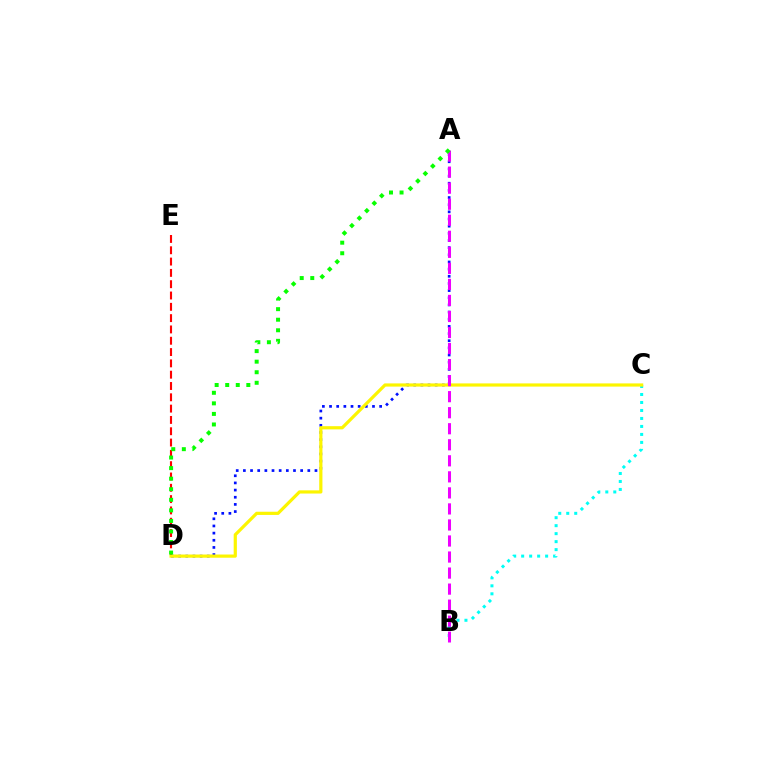{('A', 'D'): [{'color': '#0010ff', 'line_style': 'dotted', 'thickness': 1.94}, {'color': '#08ff00', 'line_style': 'dotted', 'thickness': 2.87}], ('B', 'C'): [{'color': '#00fff6', 'line_style': 'dotted', 'thickness': 2.17}], ('D', 'E'): [{'color': '#ff0000', 'line_style': 'dashed', 'thickness': 1.54}], ('C', 'D'): [{'color': '#fcf500', 'line_style': 'solid', 'thickness': 2.3}], ('A', 'B'): [{'color': '#ee00ff', 'line_style': 'dashed', 'thickness': 2.18}]}